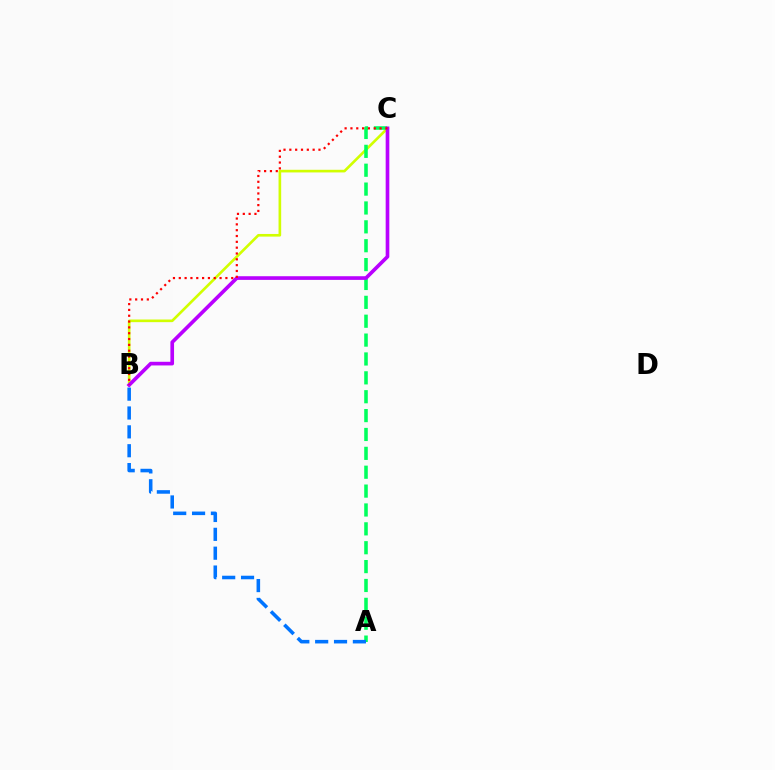{('B', 'C'): [{'color': '#d1ff00', 'line_style': 'solid', 'thickness': 1.9}, {'color': '#b900ff', 'line_style': 'solid', 'thickness': 2.63}, {'color': '#ff0000', 'line_style': 'dotted', 'thickness': 1.58}], ('A', 'C'): [{'color': '#00ff5c', 'line_style': 'dashed', 'thickness': 2.56}], ('A', 'B'): [{'color': '#0074ff', 'line_style': 'dashed', 'thickness': 2.56}]}